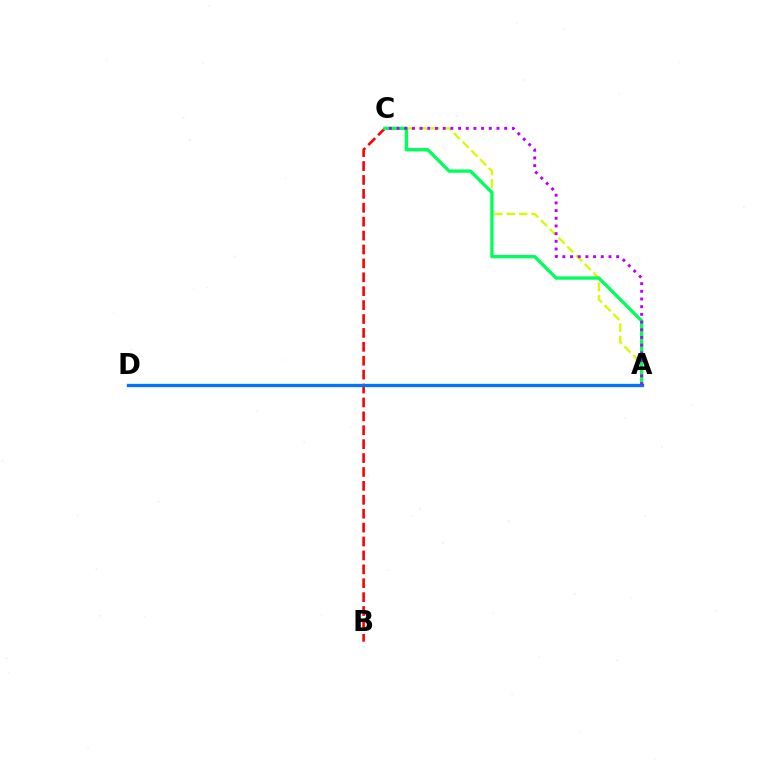{('A', 'C'): [{'color': '#d1ff00', 'line_style': 'dashed', 'thickness': 1.68}, {'color': '#00ff5c', 'line_style': 'solid', 'thickness': 2.4}, {'color': '#b900ff', 'line_style': 'dotted', 'thickness': 2.09}], ('B', 'C'): [{'color': '#ff0000', 'line_style': 'dashed', 'thickness': 1.89}], ('A', 'D'): [{'color': '#0074ff', 'line_style': 'solid', 'thickness': 2.37}]}